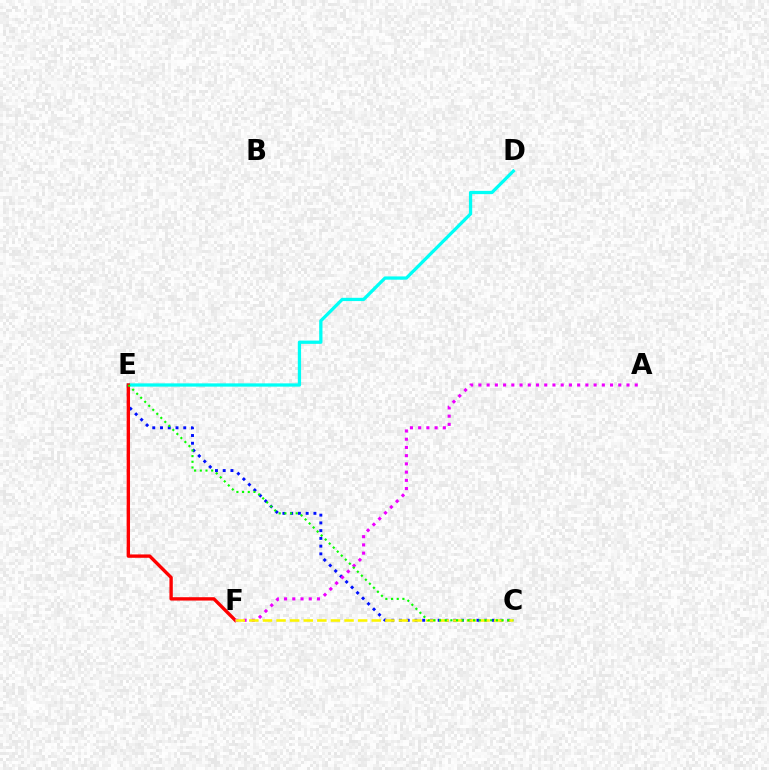{('D', 'E'): [{'color': '#00fff6', 'line_style': 'solid', 'thickness': 2.35}], ('C', 'E'): [{'color': '#0010ff', 'line_style': 'dotted', 'thickness': 2.1}, {'color': '#08ff00', 'line_style': 'dotted', 'thickness': 1.54}], ('E', 'F'): [{'color': '#ff0000', 'line_style': 'solid', 'thickness': 2.42}], ('A', 'F'): [{'color': '#ee00ff', 'line_style': 'dotted', 'thickness': 2.24}], ('C', 'F'): [{'color': '#fcf500', 'line_style': 'dashed', 'thickness': 1.85}]}